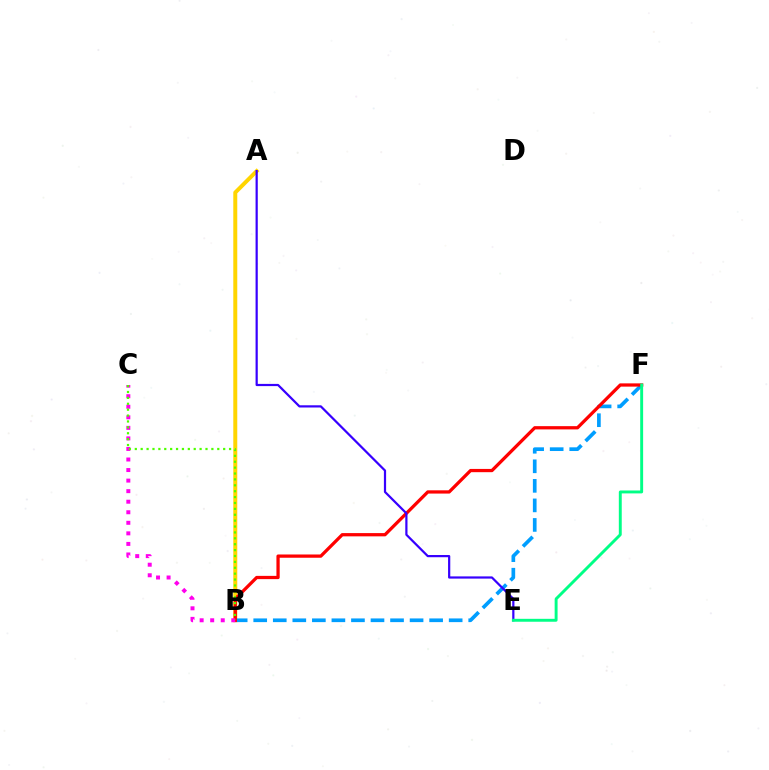{('A', 'B'): [{'color': '#ffd500', 'line_style': 'solid', 'thickness': 2.86}], ('B', 'F'): [{'color': '#009eff', 'line_style': 'dashed', 'thickness': 2.66}, {'color': '#ff0000', 'line_style': 'solid', 'thickness': 2.35}], ('A', 'E'): [{'color': '#3700ff', 'line_style': 'solid', 'thickness': 1.59}], ('B', 'C'): [{'color': '#ff00ed', 'line_style': 'dotted', 'thickness': 2.87}, {'color': '#4fff00', 'line_style': 'dotted', 'thickness': 1.6}], ('E', 'F'): [{'color': '#00ff86', 'line_style': 'solid', 'thickness': 2.1}]}